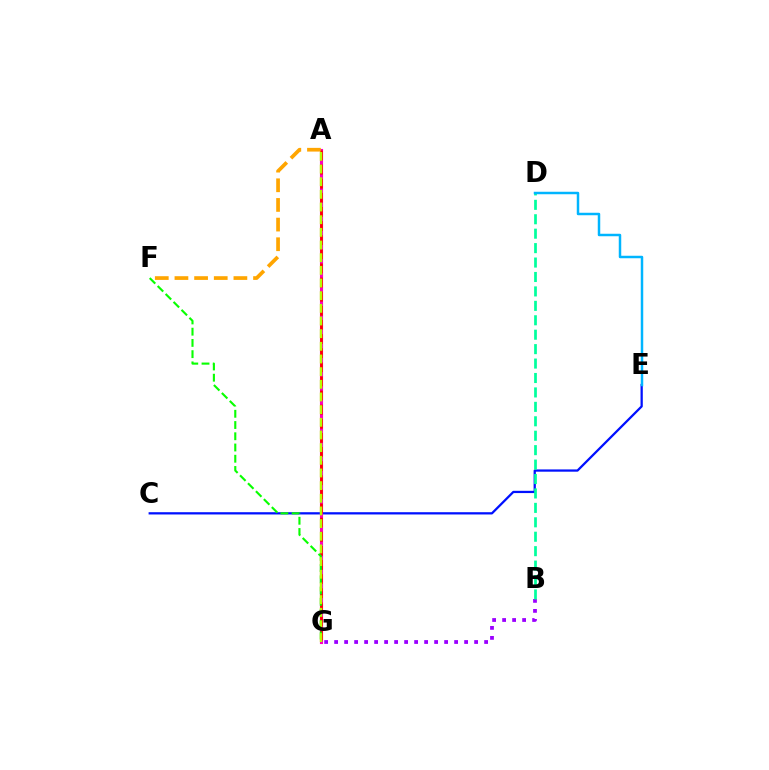{('B', 'G'): [{'color': '#9b00ff', 'line_style': 'dotted', 'thickness': 2.72}], ('C', 'E'): [{'color': '#0010ff', 'line_style': 'solid', 'thickness': 1.63}], ('A', 'G'): [{'color': '#ff00bd', 'line_style': 'solid', 'thickness': 2.25}, {'color': '#ff0000', 'line_style': 'dashed', 'thickness': 1.92}, {'color': '#b3ff00', 'line_style': 'dashed', 'thickness': 1.72}], ('A', 'F'): [{'color': '#ffa500', 'line_style': 'dashed', 'thickness': 2.67}], ('F', 'G'): [{'color': '#08ff00', 'line_style': 'dashed', 'thickness': 1.53}], ('B', 'D'): [{'color': '#00ff9d', 'line_style': 'dashed', 'thickness': 1.96}], ('D', 'E'): [{'color': '#00b5ff', 'line_style': 'solid', 'thickness': 1.79}]}